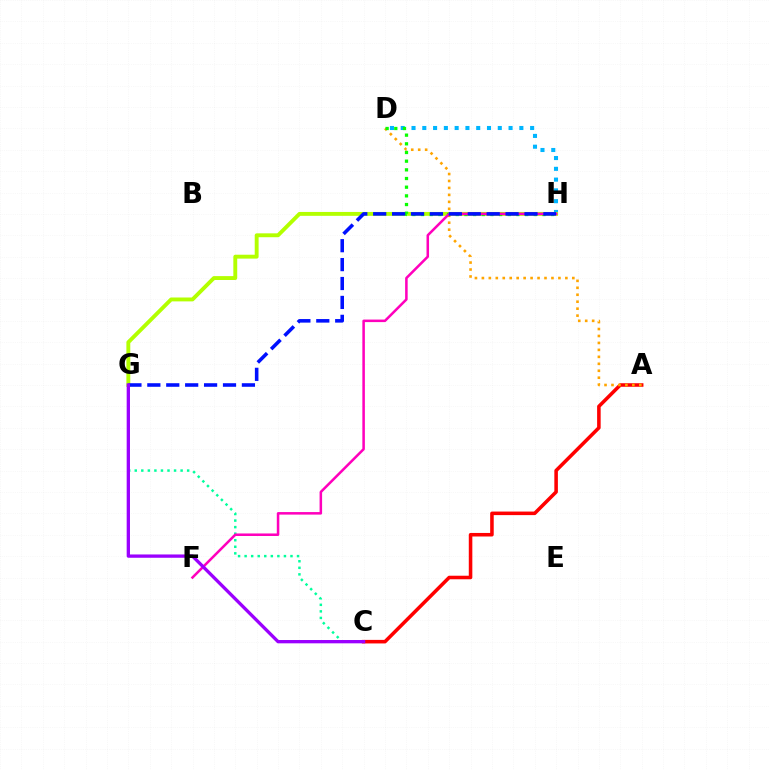{('C', 'G'): [{'color': '#00ff9d', 'line_style': 'dotted', 'thickness': 1.78}, {'color': '#9b00ff', 'line_style': 'solid', 'thickness': 2.38}], ('A', 'C'): [{'color': '#ff0000', 'line_style': 'solid', 'thickness': 2.55}], ('D', 'H'): [{'color': '#00b5ff', 'line_style': 'dotted', 'thickness': 2.93}, {'color': '#08ff00', 'line_style': 'dotted', 'thickness': 2.36}], ('A', 'D'): [{'color': '#ffa500', 'line_style': 'dotted', 'thickness': 1.89}], ('G', 'H'): [{'color': '#b3ff00', 'line_style': 'solid', 'thickness': 2.8}, {'color': '#0010ff', 'line_style': 'dashed', 'thickness': 2.57}], ('F', 'H'): [{'color': '#ff00bd', 'line_style': 'solid', 'thickness': 1.82}]}